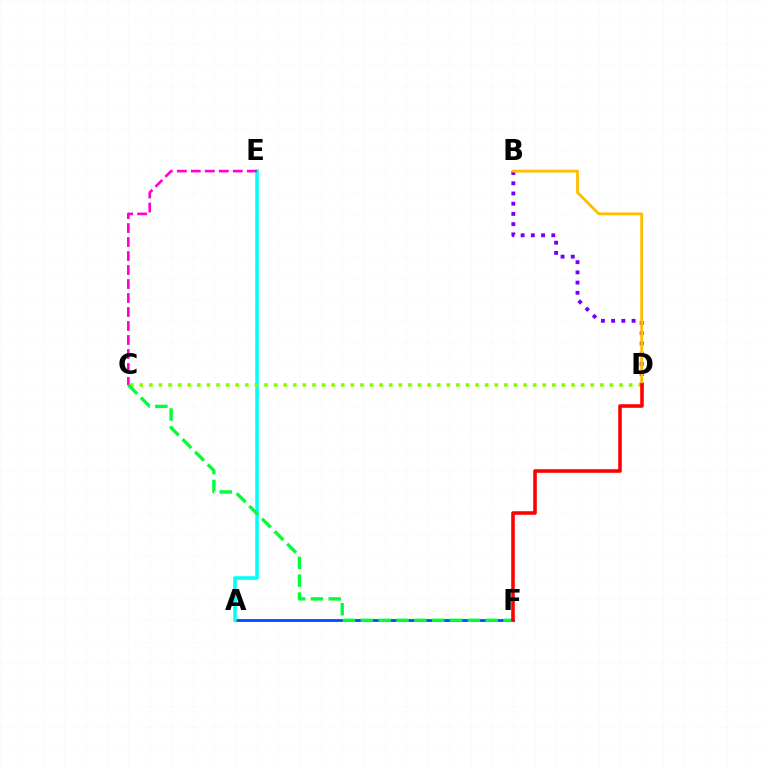{('A', 'F'): [{'color': '#004bff', 'line_style': 'solid', 'thickness': 2.01}], ('B', 'D'): [{'color': '#7200ff', 'line_style': 'dotted', 'thickness': 2.78}, {'color': '#ffbd00', 'line_style': 'solid', 'thickness': 2.01}], ('A', 'E'): [{'color': '#00fff6', 'line_style': 'solid', 'thickness': 2.53}], ('C', 'E'): [{'color': '#ff00cf', 'line_style': 'dashed', 'thickness': 1.9}], ('C', 'D'): [{'color': '#84ff00', 'line_style': 'dotted', 'thickness': 2.61}], ('C', 'F'): [{'color': '#00ff39', 'line_style': 'dashed', 'thickness': 2.42}], ('D', 'F'): [{'color': '#ff0000', 'line_style': 'solid', 'thickness': 2.57}]}